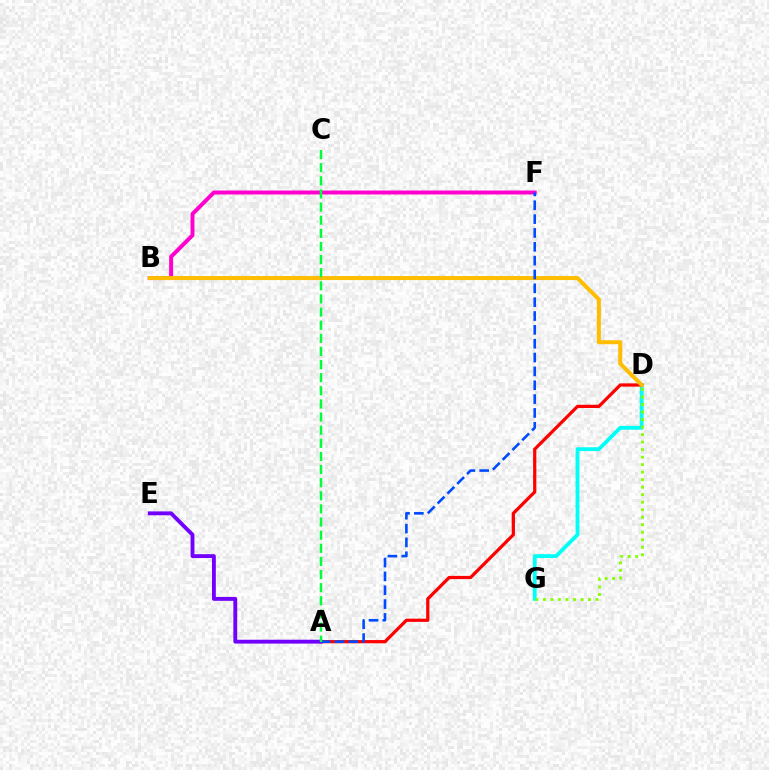{('D', 'G'): [{'color': '#00fff6', 'line_style': 'solid', 'thickness': 2.75}, {'color': '#84ff00', 'line_style': 'dotted', 'thickness': 2.04}], ('B', 'F'): [{'color': '#ff00cf', 'line_style': 'solid', 'thickness': 2.85}], ('A', 'D'): [{'color': '#ff0000', 'line_style': 'solid', 'thickness': 2.33}], ('B', 'D'): [{'color': '#ffbd00', 'line_style': 'solid', 'thickness': 2.87}], ('A', 'E'): [{'color': '#7200ff', 'line_style': 'solid', 'thickness': 2.79}], ('A', 'F'): [{'color': '#004bff', 'line_style': 'dashed', 'thickness': 1.88}], ('A', 'C'): [{'color': '#00ff39', 'line_style': 'dashed', 'thickness': 1.78}]}